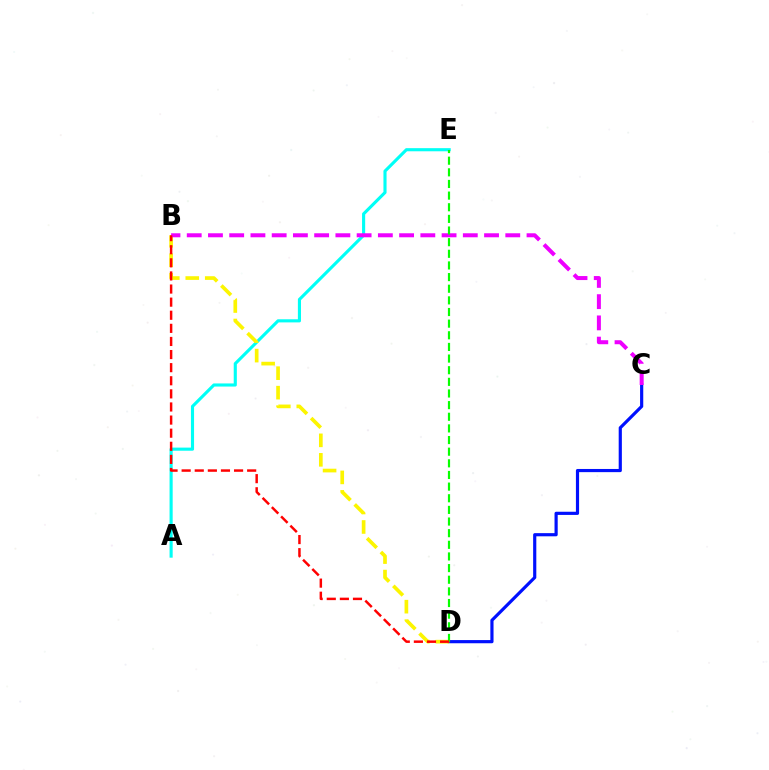{('A', 'E'): [{'color': '#00fff6', 'line_style': 'solid', 'thickness': 2.25}], ('C', 'D'): [{'color': '#0010ff', 'line_style': 'solid', 'thickness': 2.28}], ('B', 'D'): [{'color': '#fcf500', 'line_style': 'dashed', 'thickness': 2.65}, {'color': '#ff0000', 'line_style': 'dashed', 'thickness': 1.78}], ('B', 'C'): [{'color': '#ee00ff', 'line_style': 'dashed', 'thickness': 2.89}], ('D', 'E'): [{'color': '#08ff00', 'line_style': 'dashed', 'thickness': 1.58}]}